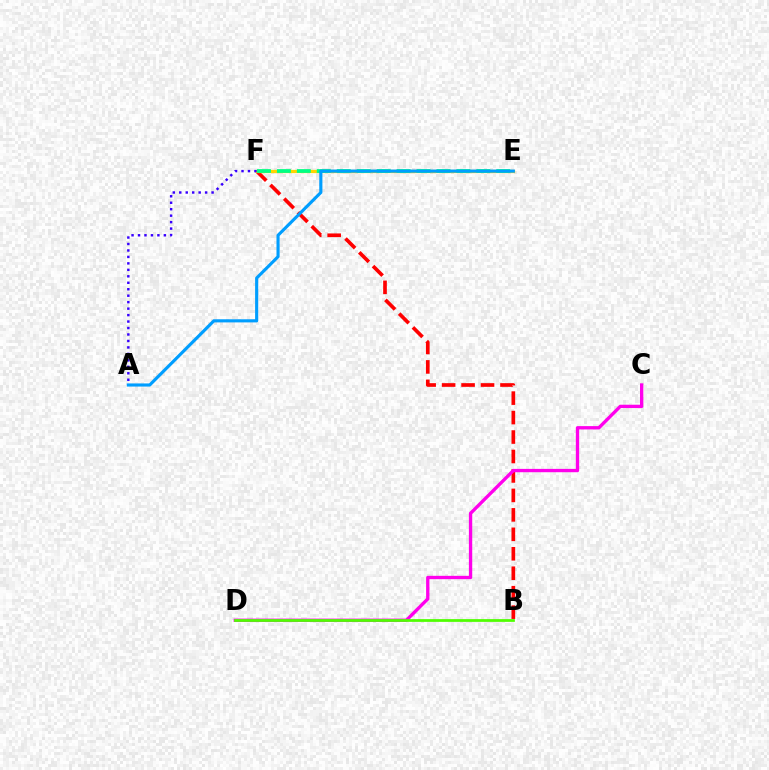{('B', 'F'): [{'color': '#ff0000', 'line_style': 'dashed', 'thickness': 2.64}], ('E', 'F'): [{'color': '#ffd500', 'line_style': 'solid', 'thickness': 2.34}, {'color': '#00ff86', 'line_style': 'dashed', 'thickness': 2.71}], ('C', 'D'): [{'color': '#ff00ed', 'line_style': 'solid', 'thickness': 2.4}], ('A', 'E'): [{'color': '#009eff', 'line_style': 'solid', 'thickness': 2.26}], ('B', 'D'): [{'color': '#4fff00', 'line_style': 'solid', 'thickness': 1.98}], ('A', 'F'): [{'color': '#3700ff', 'line_style': 'dotted', 'thickness': 1.76}]}